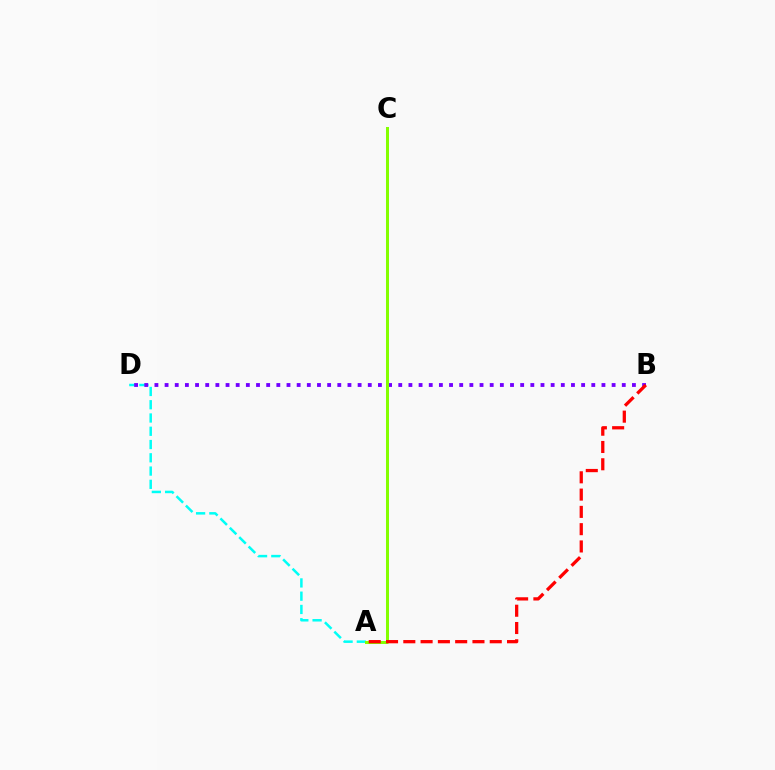{('A', 'D'): [{'color': '#00fff6', 'line_style': 'dashed', 'thickness': 1.8}], ('B', 'D'): [{'color': '#7200ff', 'line_style': 'dotted', 'thickness': 2.76}], ('A', 'C'): [{'color': '#84ff00', 'line_style': 'solid', 'thickness': 2.17}], ('A', 'B'): [{'color': '#ff0000', 'line_style': 'dashed', 'thickness': 2.35}]}